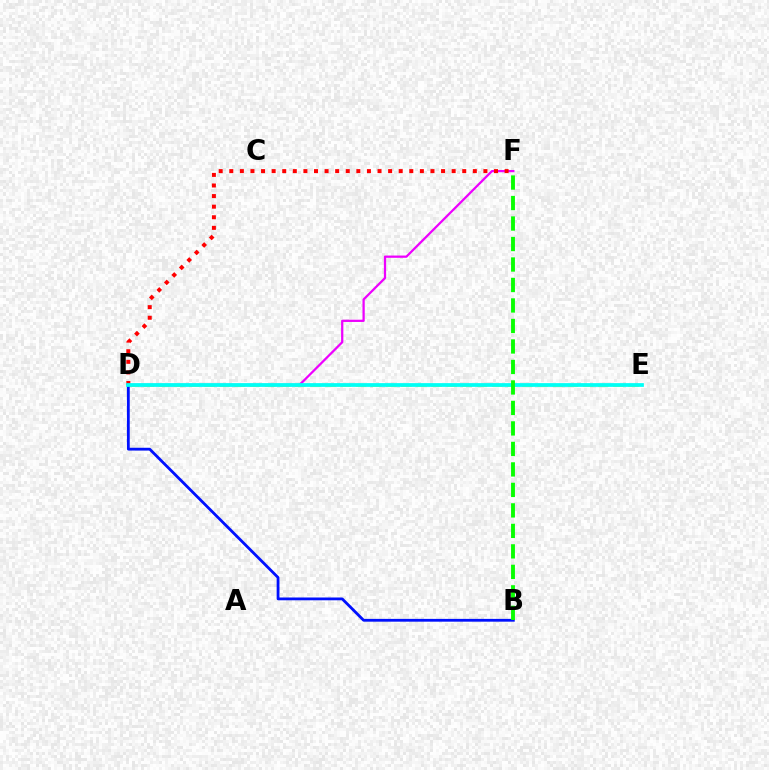{('D', 'E'): [{'color': '#fcf500', 'line_style': 'dashed', 'thickness': 2.06}, {'color': '#00fff6', 'line_style': 'solid', 'thickness': 2.69}], ('B', 'D'): [{'color': '#0010ff', 'line_style': 'solid', 'thickness': 2.01}], ('D', 'F'): [{'color': '#ee00ff', 'line_style': 'solid', 'thickness': 1.62}, {'color': '#ff0000', 'line_style': 'dotted', 'thickness': 2.88}], ('B', 'F'): [{'color': '#08ff00', 'line_style': 'dashed', 'thickness': 2.78}]}